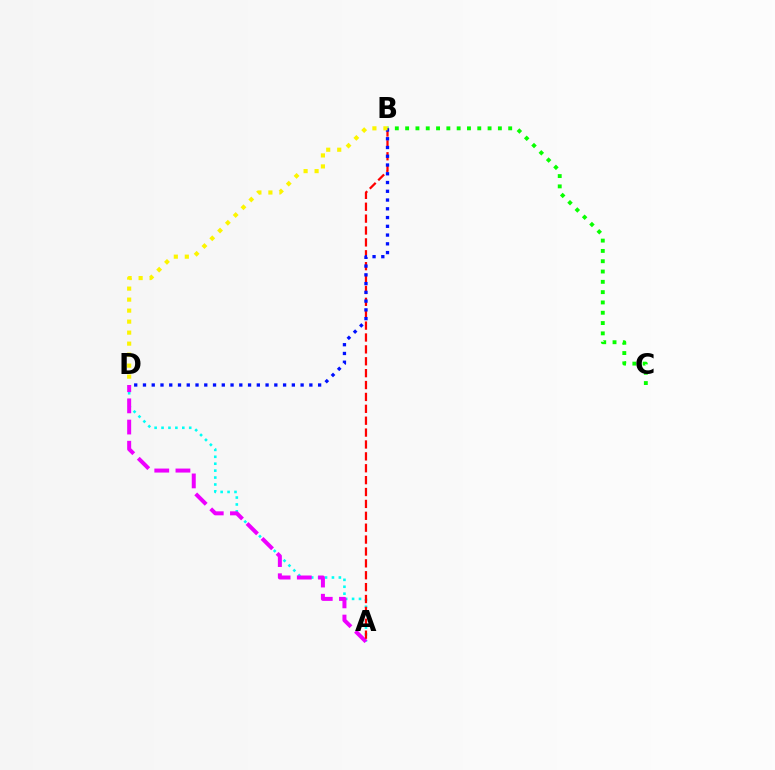{('B', 'C'): [{'color': '#08ff00', 'line_style': 'dotted', 'thickness': 2.8}], ('A', 'D'): [{'color': '#00fff6', 'line_style': 'dotted', 'thickness': 1.88}, {'color': '#ee00ff', 'line_style': 'dashed', 'thickness': 2.88}], ('A', 'B'): [{'color': '#ff0000', 'line_style': 'dashed', 'thickness': 1.61}], ('B', 'D'): [{'color': '#0010ff', 'line_style': 'dotted', 'thickness': 2.38}, {'color': '#fcf500', 'line_style': 'dotted', 'thickness': 2.99}]}